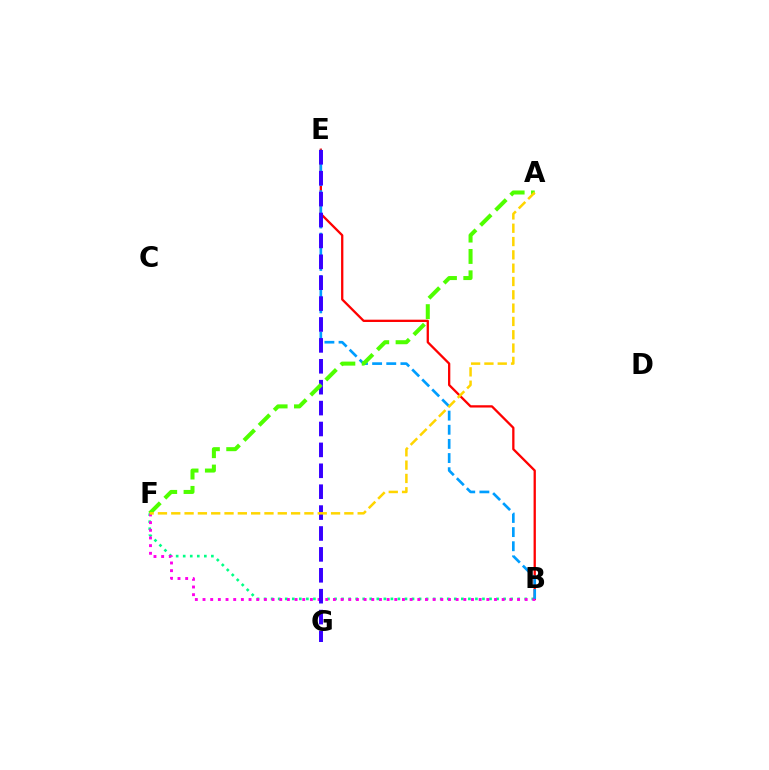{('B', 'F'): [{'color': '#00ff86', 'line_style': 'dotted', 'thickness': 1.91}, {'color': '#ff00ed', 'line_style': 'dotted', 'thickness': 2.08}], ('B', 'E'): [{'color': '#ff0000', 'line_style': 'solid', 'thickness': 1.65}, {'color': '#009eff', 'line_style': 'dashed', 'thickness': 1.92}], ('E', 'G'): [{'color': '#3700ff', 'line_style': 'dashed', 'thickness': 2.84}], ('A', 'F'): [{'color': '#4fff00', 'line_style': 'dashed', 'thickness': 2.9}, {'color': '#ffd500', 'line_style': 'dashed', 'thickness': 1.81}]}